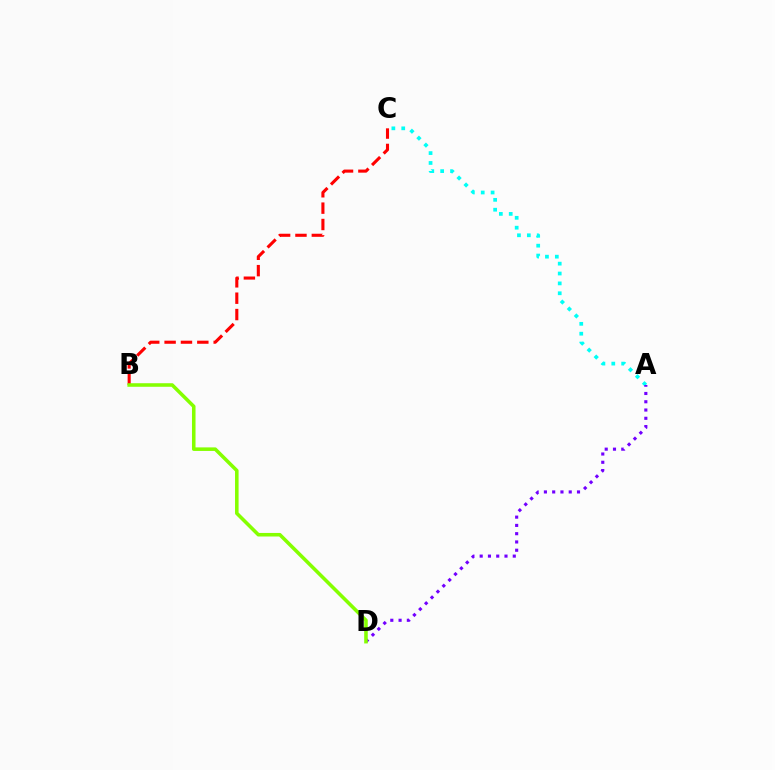{('B', 'C'): [{'color': '#ff0000', 'line_style': 'dashed', 'thickness': 2.22}], ('A', 'C'): [{'color': '#00fff6', 'line_style': 'dotted', 'thickness': 2.68}], ('A', 'D'): [{'color': '#7200ff', 'line_style': 'dotted', 'thickness': 2.25}], ('B', 'D'): [{'color': '#84ff00', 'line_style': 'solid', 'thickness': 2.56}]}